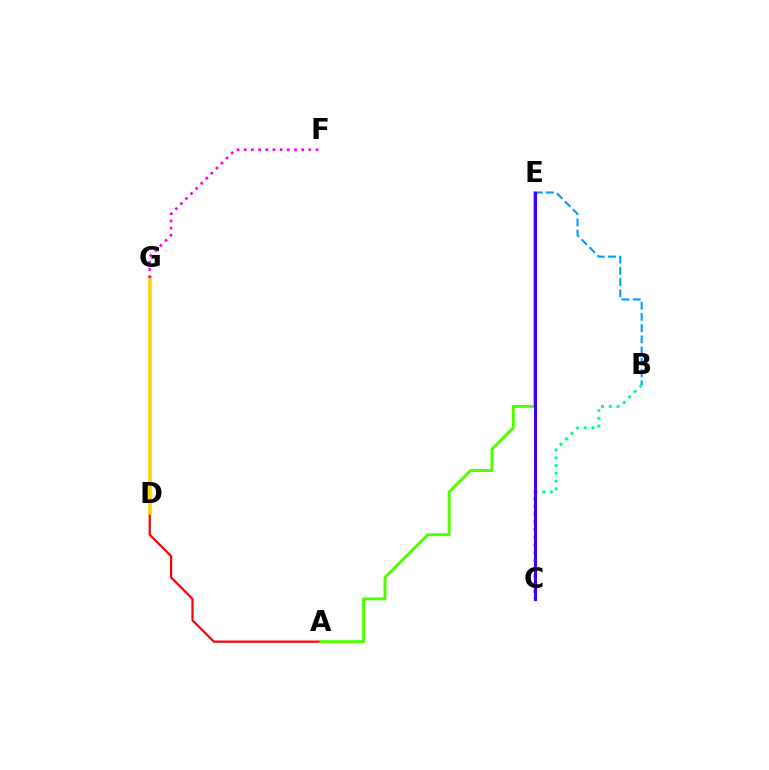{('A', 'D'): [{'color': '#ff0000', 'line_style': 'solid', 'thickness': 1.59}], ('D', 'G'): [{'color': '#ffd500', 'line_style': 'solid', 'thickness': 2.69}], ('A', 'E'): [{'color': '#4fff00', 'line_style': 'solid', 'thickness': 2.12}], ('B', 'C'): [{'color': '#00ff86', 'line_style': 'dotted', 'thickness': 2.11}], ('F', 'G'): [{'color': '#ff00ed', 'line_style': 'dotted', 'thickness': 1.95}], ('B', 'E'): [{'color': '#009eff', 'line_style': 'dashed', 'thickness': 1.53}], ('C', 'E'): [{'color': '#3700ff', 'line_style': 'solid', 'thickness': 2.23}]}